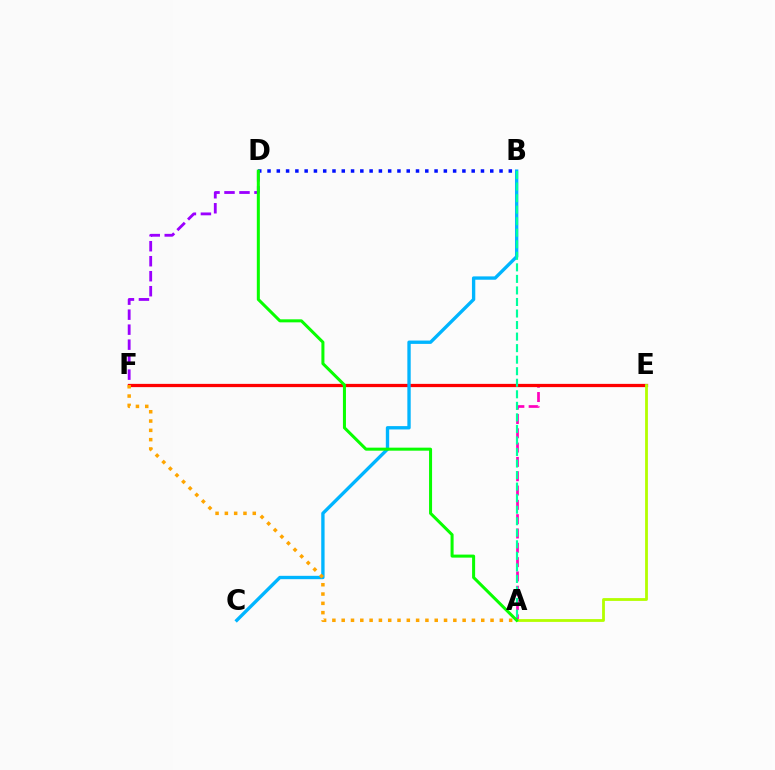{('A', 'E'): [{'color': '#ff00bd', 'line_style': 'dashed', 'thickness': 1.94}, {'color': '#b3ff00', 'line_style': 'solid', 'thickness': 2.02}], ('D', 'F'): [{'color': '#9b00ff', 'line_style': 'dashed', 'thickness': 2.04}], ('E', 'F'): [{'color': '#ff0000', 'line_style': 'solid', 'thickness': 2.34}], ('B', 'D'): [{'color': '#0010ff', 'line_style': 'dotted', 'thickness': 2.52}], ('B', 'C'): [{'color': '#00b5ff', 'line_style': 'solid', 'thickness': 2.41}], ('A', 'B'): [{'color': '#00ff9d', 'line_style': 'dashed', 'thickness': 1.57}], ('A', 'F'): [{'color': '#ffa500', 'line_style': 'dotted', 'thickness': 2.53}], ('A', 'D'): [{'color': '#08ff00', 'line_style': 'solid', 'thickness': 2.18}]}